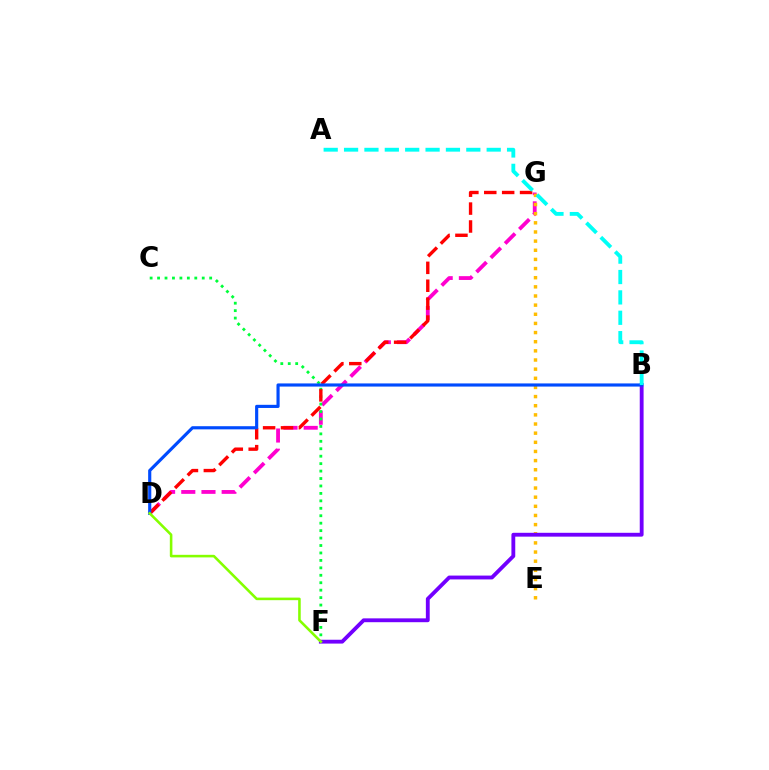{('D', 'G'): [{'color': '#ff00cf', 'line_style': 'dashed', 'thickness': 2.74}, {'color': '#ff0000', 'line_style': 'dashed', 'thickness': 2.43}], ('E', 'G'): [{'color': '#ffbd00', 'line_style': 'dotted', 'thickness': 2.48}], ('B', 'F'): [{'color': '#7200ff', 'line_style': 'solid', 'thickness': 2.76}], ('C', 'F'): [{'color': '#00ff39', 'line_style': 'dotted', 'thickness': 2.02}], ('B', 'D'): [{'color': '#004bff', 'line_style': 'solid', 'thickness': 2.27}], ('A', 'B'): [{'color': '#00fff6', 'line_style': 'dashed', 'thickness': 2.77}], ('D', 'F'): [{'color': '#84ff00', 'line_style': 'solid', 'thickness': 1.85}]}